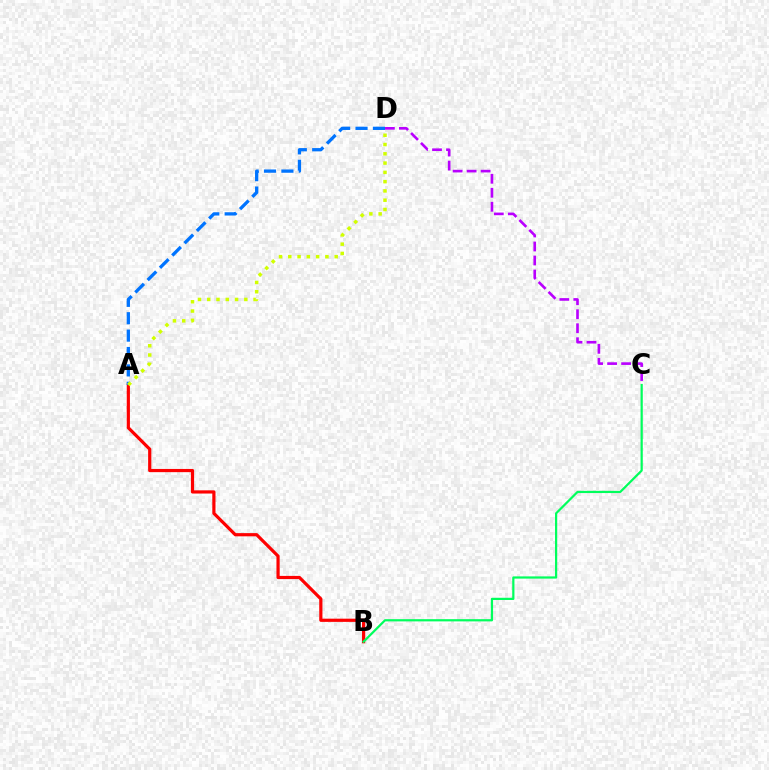{('A', 'B'): [{'color': '#ff0000', 'line_style': 'solid', 'thickness': 2.3}], ('A', 'D'): [{'color': '#0074ff', 'line_style': 'dashed', 'thickness': 2.36}, {'color': '#d1ff00', 'line_style': 'dotted', 'thickness': 2.52}], ('C', 'D'): [{'color': '#b900ff', 'line_style': 'dashed', 'thickness': 1.9}], ('B', 'C'): [{'color': '#00ff5c', 'line_style': 'solid', 'thickness': 1.6}]}